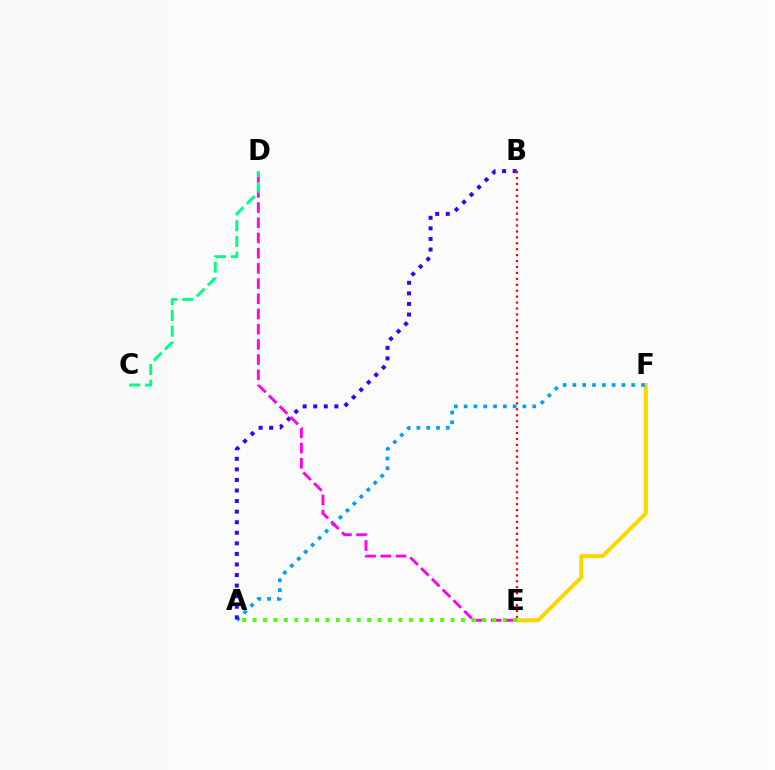{('E', 'F'): [{'color': '#ffd500', 'line_style': 'solid', 'thickness': 2.87}], ('A', 'F'): [{'color': '#009eff', 'line_style': 'dotted', 'thickness': 2.66}], ('A', 'B'): [{'color': '#3700ff', 'line_style': 'dotted', 'thickness': 2.87}], ('D', 'E'): [{'color': '#ff00ed', 'line_style': 'dashed', 'thickness': 2.07}], ('A', 'E'): [{'color': '#4fff00', 'line_style': 'dotted', 'thickness': 2.83}], ('C', 'D'): [{'color': '#00ff86', 'line_style': 'dashed', 'thickness': 2.14}], ('B', 'E'): [{'color': '#ff0000', 'line_style': 'dotted', 'thickness': 1.61}]}